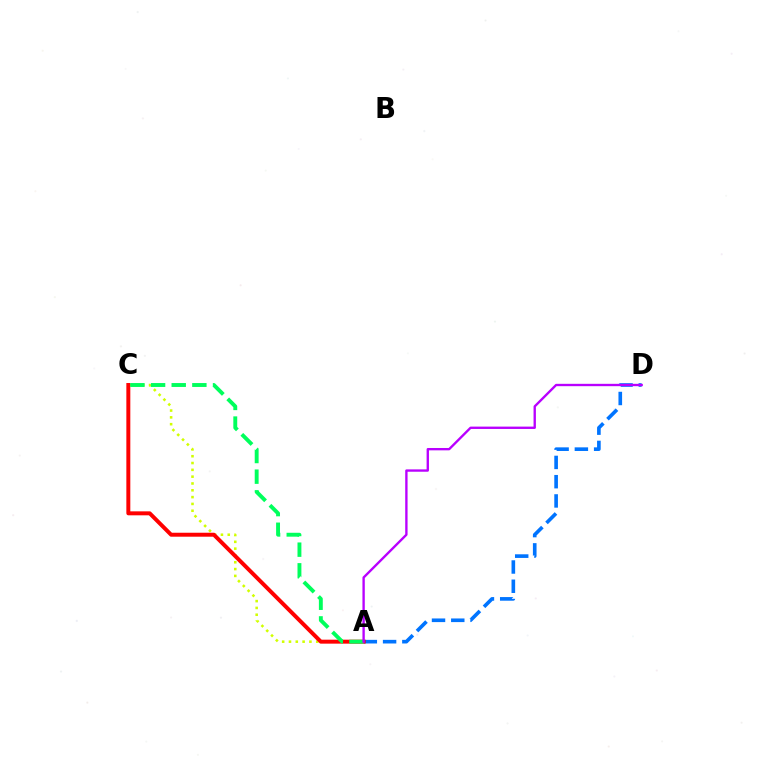{('A', 'C'): [{'color': '#d1ff00', 'line_style': 'dotted', 'thickness': 1.85}, {'color': '#ff0000', 'line_style': 'solid', 'thickness': 2.85}, {'color': '#00ff5c', 'line_style': 'dashed', 'thickness': 2.81}], ('A', 'D'): [{'color': '#0074ff', 'line_style': 'dashed', 'thickness': 2.62}, {'color': '#b900ff', 'line_style': 'solid', 'thickness': 1.7}]}